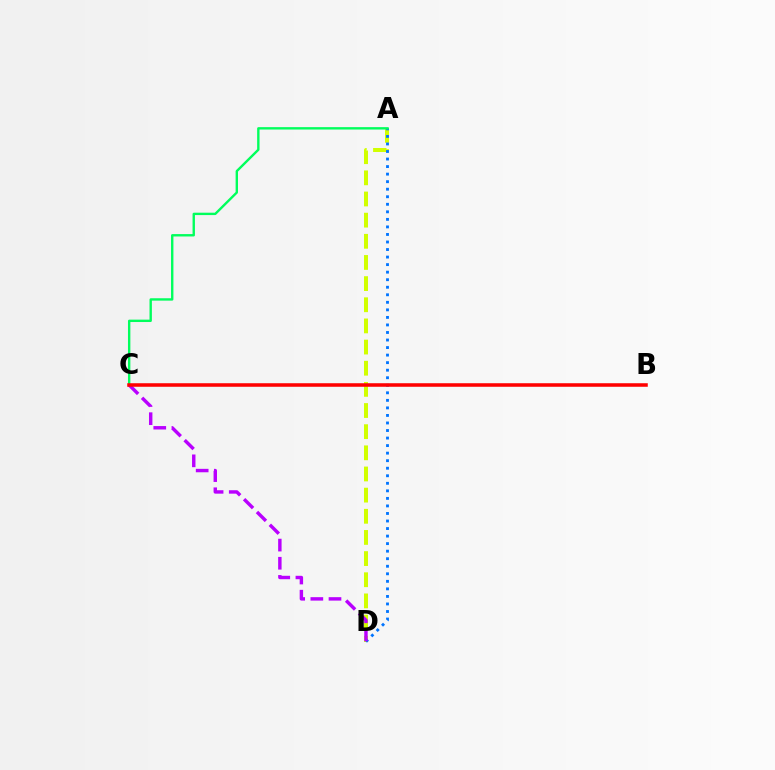{('A', 'D'): [{'color': '#d1ff00', 'line_style': 'dashed', 'thickness': 2.87}, {'color': '#0074ff', 'line_style': 'dotted', 'thickness': 2.05}], ('A', 'C'): [{'color': '#00ff5c', 'line_style': 'solid', 'thickness': 1.71}], ('C', 'D'): [{'color': '#b900ff', 'line_style': 'dashed', 'thickness': 2.47}], ('B', 'C'): [{'color': '#ff0000', 'line_style': 'solid', 'thickness': 2.55}]}